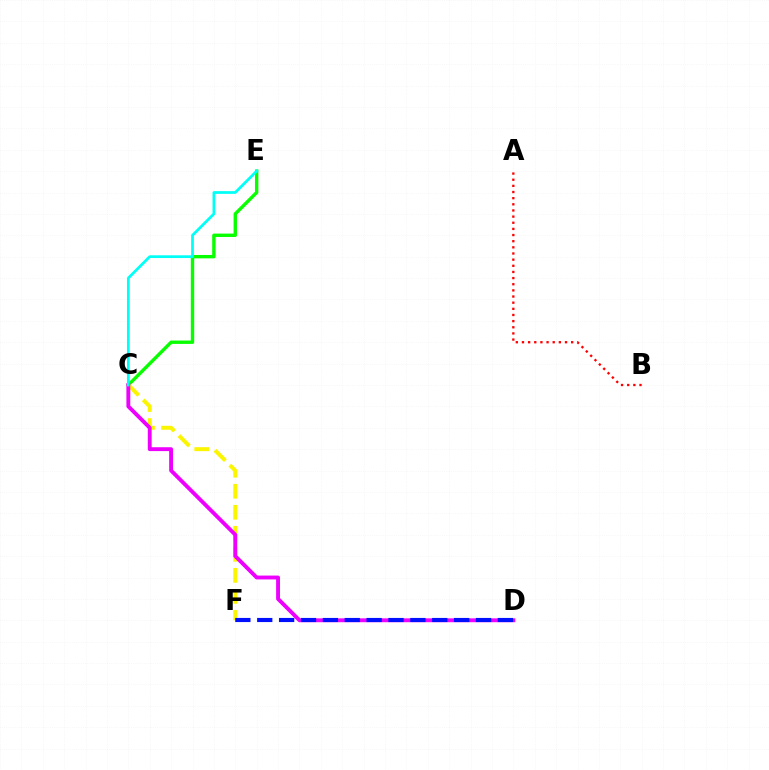{('C', 'E'): [{'color': '#08ff00', 'line_style': 'solid', 'thickness': 2.44}, {'color': '#00fff6', 'line_style': 'solid', 'thickness': 1.97}], ('C', 'F'): [{'color': '#fcf500', 'line_style': 'dashed', 'thickness': 2.86}], ('C', 'D'): [{'color': '#ee00ff', 'line_style': 'solid', 'thickness': 2.79}], ('A', 'B'): [{'color': '#ff0000', 'line_style': 'dotted', 'thickness': 1.67}], ('D', 'F'): [{'color': '#0010ff', 'line_style': 'dashed', 'thickness': 2.97}]}